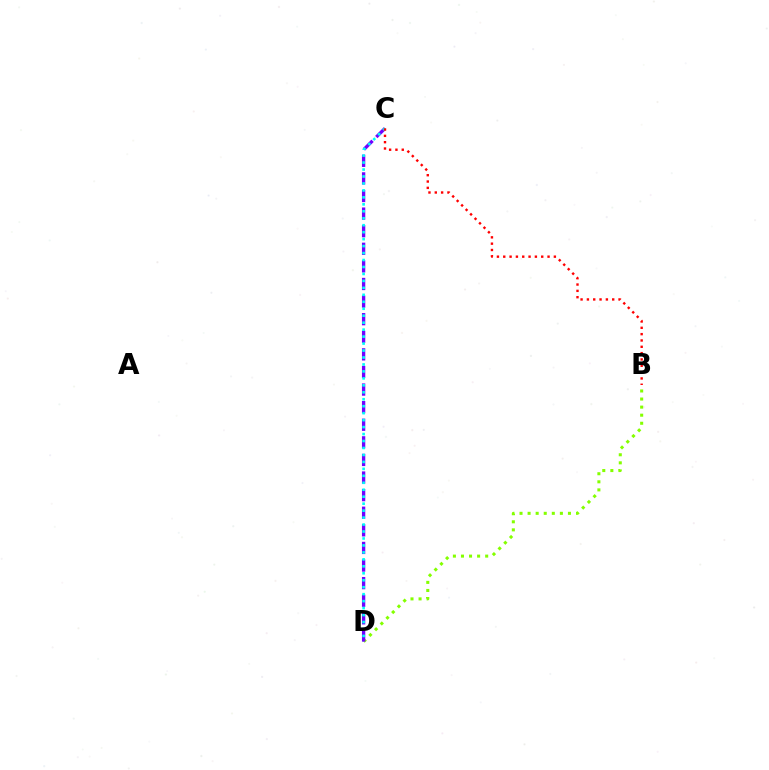{('B', 'D'): [{'color': '#84ff00', 'line_style': 'dotted', 'thickness': 2.19}], ('C', 'D'): [{'color': '#7200ff', 'line_style': 'dashed', 'thickness': 2.39}, {'color': '#00fff6', 'line_style': 'dotted', 'thickness': 1.89}], ('B', 'C'): [{'color': '#ff0000', 'line_style': 'dotted', 'thickness': 1.72}]}